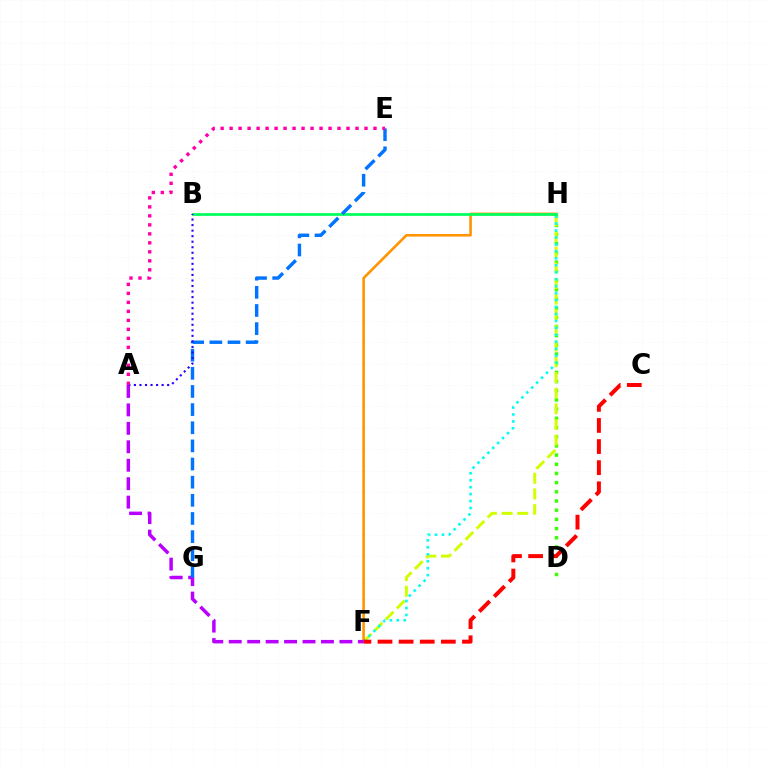{('D', 'H'): [{'color': '#3dff00', 'line_style': 'dotted', 'thickness': 2.5}], ('F', 'H'): [{'color': '#d1ff00', 'line_style': 'dashed', 'thickness': 2.13}, {'color': '#ff9400', 'line_style': 'solid', 'thickness': 1.87}, {'color': '#00fff6', 'line_style': 'dotted', 'thickness': 1.89}], ('B', 'H'): [{'color': '#00ff5c', 'line_style': 'solid', 'thickness': 1.98}], ('A', 'F'): [{'color': '#b900ff', 'line_style': 'dashed', 'thickness': 2.51}], ('E', 'G'): [{'color': '#0074ff', 'line_style': 'dashed', 'thickness': 2.46}], ('A', 'B'): [{'color': '#2500ff', 'line_style': 'dotted', 'thickness': 1.51}], ('A', 'E'): [{'color': '#ff00ac', 'line_style': 'dotted', 'thickness': 2.44}], ('C', 'F'): [{'color': '#ff0000', 'line_style': 'dashed', 'thickness': 2.87}]}